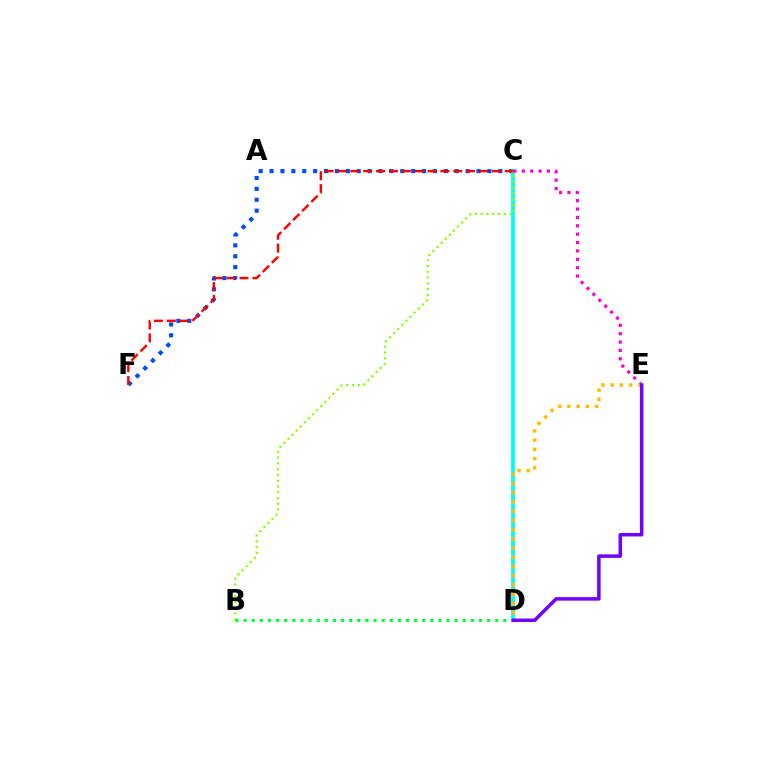{('C', 'F'): [{'color': '#004bff', 'line_style': 'dotted', 'thickness': 2.96}, {'color': '#ff0000', 'line_style': 'dashed', 'thickness': 1.75}], ('C', 'D'): [{'color': '#00fff6', 'line_style': 'solid', 'thickness': 2.75}], ('B', 'D'): [{'color': '#00ff39', 'line_style': 'dotted', 'thickness': 2.21}], ('B', 'C'): [{'color': '#84ff00', 'line_style': 'dotted', 'thickness': 1.57}], ('C', 'E'): [{'color': '#ff00cf', 'line_style': 'dotted', 'thickness': 2.27}], ('D', 'E'): [{'color': '#ffbd00', 'line_style': 'dotted', 'thickness': 2.51}, {'color': '#7200ff', 'line_style': 'solid', 'thickness': 2.52}]}